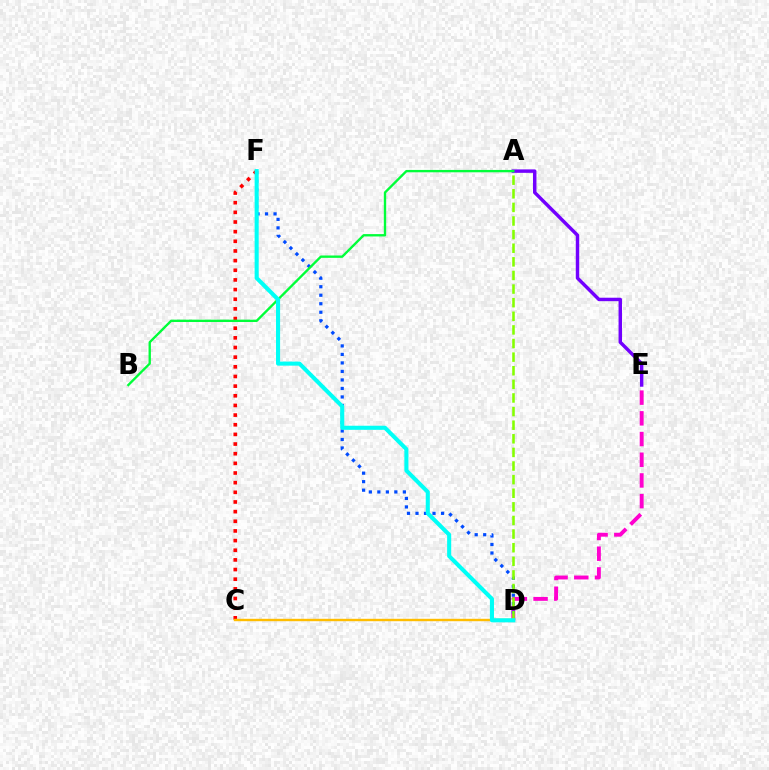{('C', 'F'): [{'color': '#ff0000', 'line_style': 'dotted', 'thickness': 2.62}], ('D', 'E'): [{'color': '#ff00cf', 'line_style': 'dashed', 'thickness': 2.81}], ('C', 'D'): [{'color': '#ffbd00', 'line_style': 'solid', 'thickness': 1.73}], ('A', 'E'): [{'color': '#7200ff', 'line_style': 'solid', 'thickness': 2.48}], ('D', 'F'): [{'color': '#004bff', 'line_style': 'dotted', 'thickness': 2.31}, {'color': '#00fff6', 'line_style': 'solid', 'thickness': 2.93}], ('A', 'D'): [{'color': '#84ff00', 'line_style': 'dashed', 'thickness': 1.85}], ('A', 'B'): [{'color': '#00ff39', 'line_style': 'solid', 'thickness': 1.7}]}